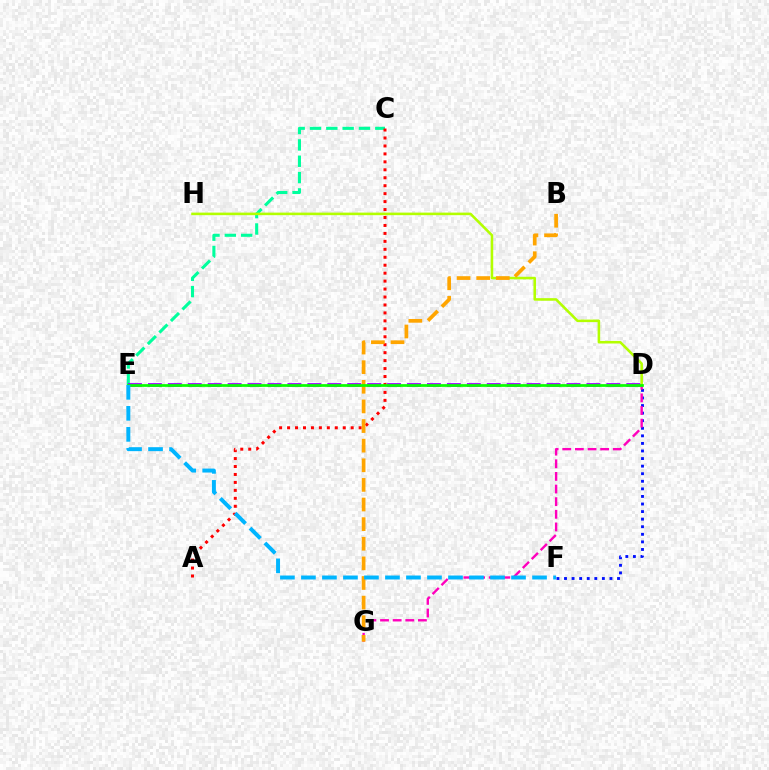{('C', 'E'): [{'color': '#00ff9d', 'line_style': 'dashed', 'thickness': 2.22}], ('D', 'F'): [{'color': '#0010ff', 'line_style': 'dotted', 'thickness': 2.06}], ('D', 'G'): [{'color': '#ff00bd', 'line_style': 'dashed', 'thickness': 1.72}], ('D', 'H'): [{'color': '#b3ff00', 'line_style': 'solid', 'thickness': 1.85}], ('A', 'C'): [{'color': '#ff0000', 'line_style': 'dotted', 'thickness': 2.16}], ('B', 'G'): [{'color': '#ffa500', 'line_style': 'dashed', 'thickness': 2.67}], ('D', 'E'): [{'color': '#9b00ff', 'line_style': 'dashed', 'thickness': 2.71}, {'color': '#08ff00', 'line_style': 'solid', 'thickness': 1.96}], ('E', 'F'): [{'color': '#00b5ff', 'line_style': 'dashed', 'thickness': 2.85}]}